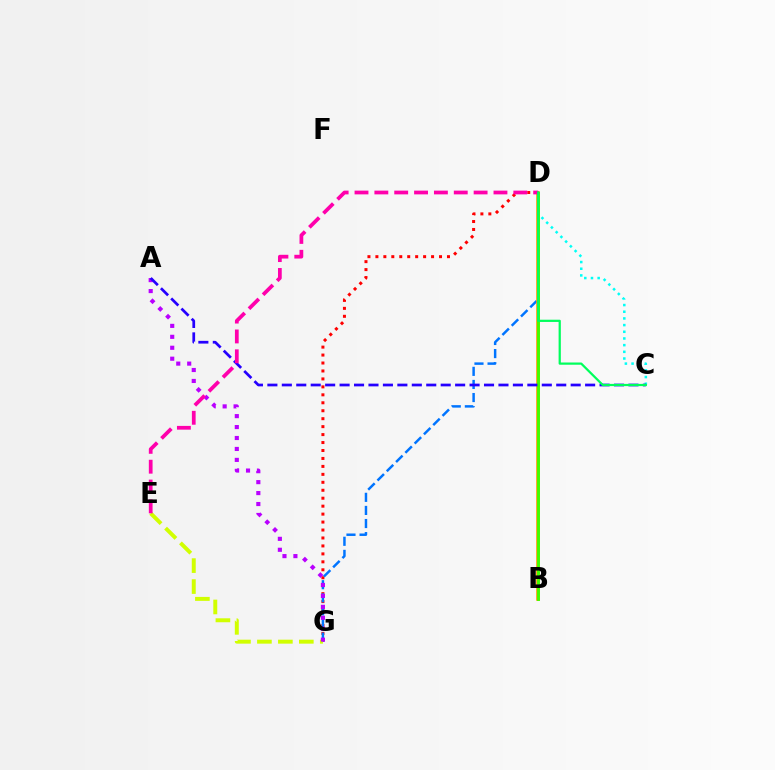{('D', 'G'): [{'color': '#ff0000', 'line_style': 'dotted', 'thickness': 2.16}, {'color': '#0074ff', 'line_style': 'dashed', 'thickness': 1.78}], ('E', 'G'): [{'color': '#d1ff00', 'line_style': 'dashed', 'thickness': 2.85}], ('A', 'G'): [{'color': '#b900ff', 'line_style': 'dotted', 'thickness': 2.97}], ('B', 'D'): [{'color': '#ff9400', 'line_style': 'solid', 'thickness': 2.58}, {'color': '#3dff00', 'line_style': 'solid', 'thickness': 2.07}], ('C', 'D'): [{'color': '#00fff6', 'line_style': 'dotted', 'thickness': 1.82}, {'color': '#00ff5c', 'line_style': 'solid', 'thickness': 1.61}], ('A', 'C'): [{'color': '#2500ff', 'line_style': 'dashed', 'thickness': 1.96}], ('D', 'E'): [{'color': '#ff00ac', 'line_style': 'dashed', 'thickness': 2.7}]}